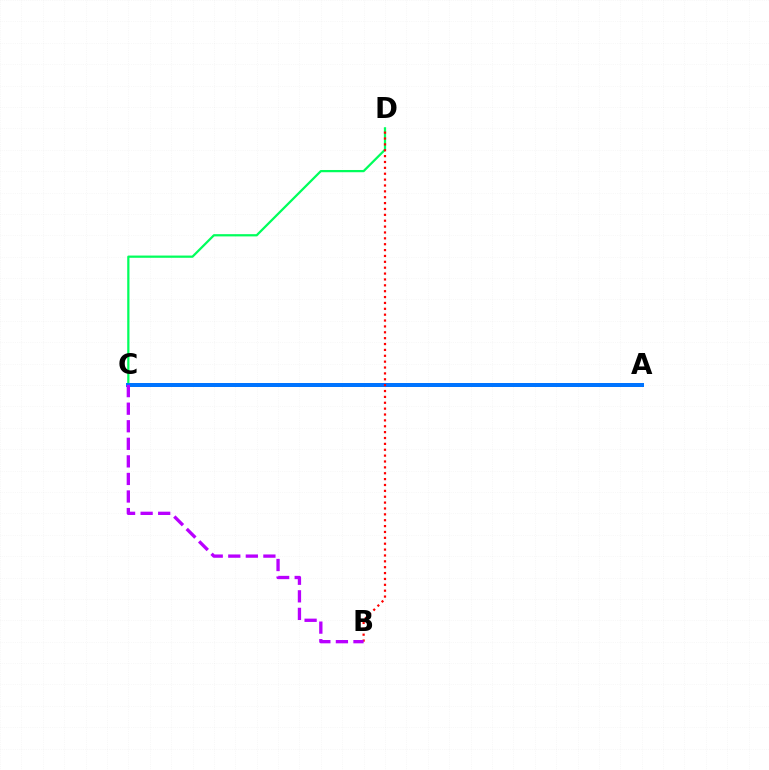{('A', 'C'): [{'color': '#d1ff00', 'line_style': 'solid', 'thickness': 1.52}, {'color': '#0074ff', 'line_style': 'solid', 'thickness': 2.87}], ('C', 'D'): [{'color': '#00ff5c', 'line_style': 'solid', 'thickness': 1.61}], ('B', 'D'): [{'color': '#ff0000', 'line_style': 'dotted', 'thickness': 1.6}], ('B', 'C'): [{'color': '#b900ff', 'line_style': 'dashed', 'thickness': 2.39}]}